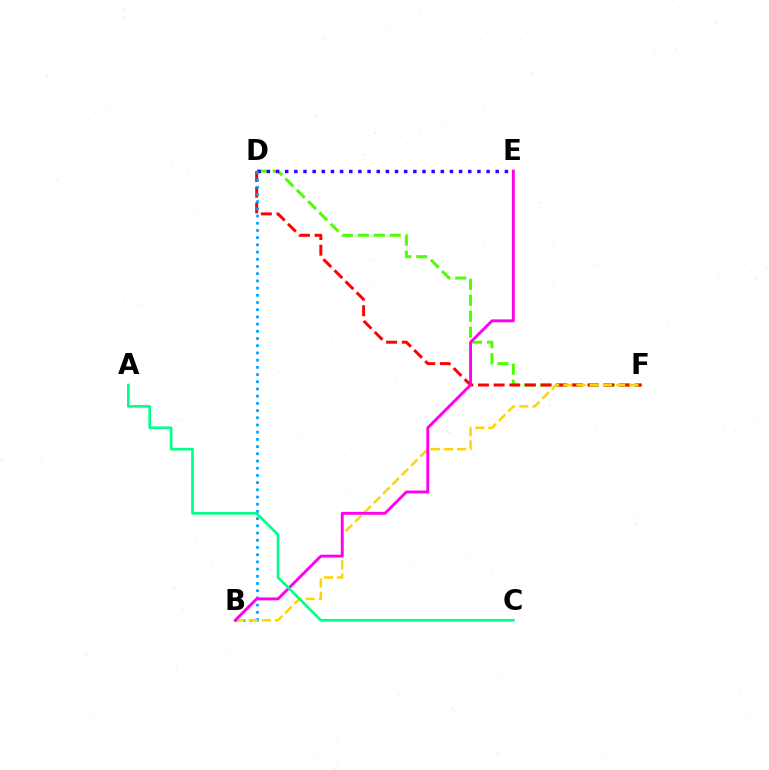{('D', 'F'): [{'color': '#4fff00', 'line_style': 'dashed', 'thickness': 2.17}, {'color': '#ff0000', 'line_style': 'dashed', 'thickness': 2.13}], ('D', 'E'): [{'color': '#3700ff', 'line_style': 'dotted', 'thickness': 2.49}], ('B', 'D'): [{'color': '#009eff', 'line_style': 'dotted', 'thickness': 1.96}], ('B', 'F'): [{'color': '#ffd500', 'line_style': 'dashed', 'thickness': 1.79}], ('B', 'E'): [{'color': '#ff00ed', 'line_style': 'solid', 'thickness': 2.08}], ('A', 'C'): [{'color': '#00ff86', 'line_style': 'solid', 'thickness': 1.9}]}